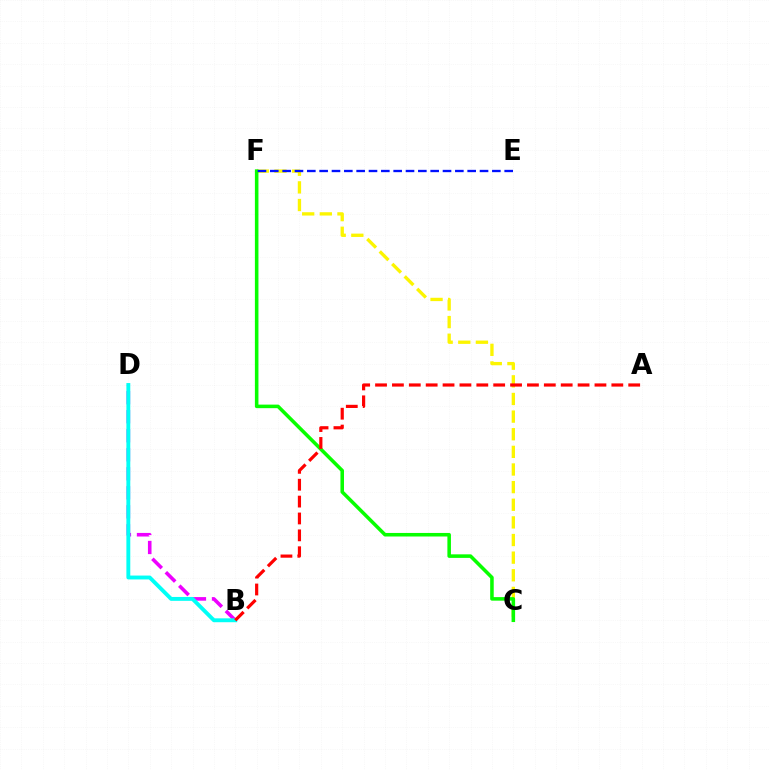{('C', 'F'): [{'color': '#fcf500', 'line_style': 'dashed', 'thickness': 2.4}, {'color': '#08ff00', 'line_style': 'solid', 'thickness': 2.56}], ('B', 'D'): [{'color': '#ee00ff', 'line_style': 'dashed', 'thickness': 2.58}, {'color': '#00fff6', 'line_style': 'solid', 'thickness': 2.8}], ('A', 'B'): [{'color': '#ff0000', 'line_style': 'dashed', 'thickness': 2.29}], ('E', 'F'): [{'color': '#0010ff', 'line_style': 'dashed', 'thickness': 1.68}]}